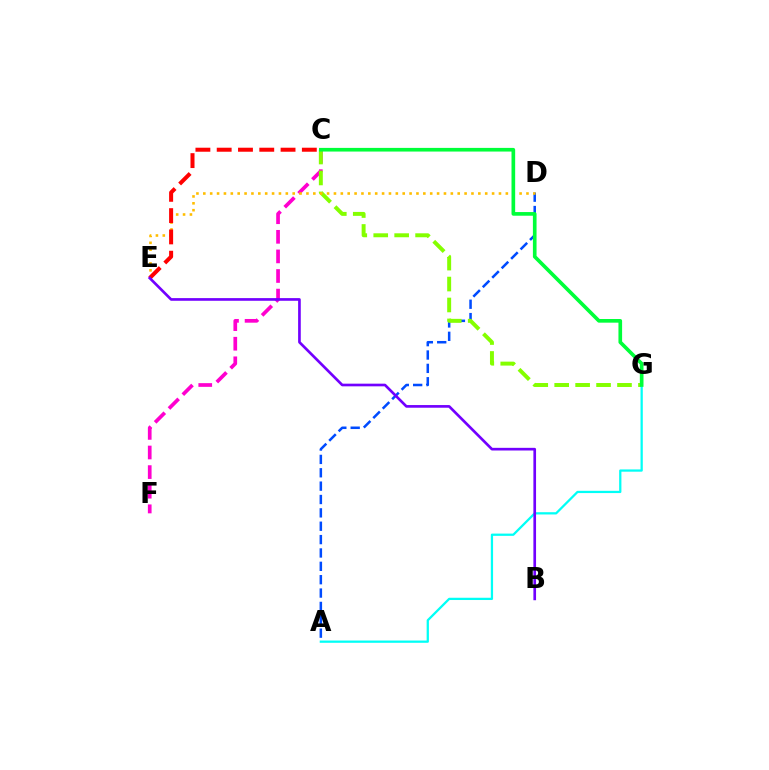{('C', 'F'): [{'color': '#ff00cf', 'line_style': 'dashed', 'thickness': 2.66}], ('A', 'D'): [{'color': '#004bff', 'line_style': 'dashed', 'thickness': 1.82}], ('C', 'G'): [{'color': '#84ff00', 'line_style': 'dashed', 'thickness': 2.84}, {'color': '#00ff39', 'line_style': 'solid', 'thickness': 2.63}], ('D', 'E'): [{'color': '#ffbd00', 'line_style': 'dotted', 'thickness': 1.87}], ('A', 'G'): [{'color': '#00fff6', 'line_style': 'solid', 'thickness': 1.63}], ('C', 'E'): [{'color': '#ff0000', 'line_style': 'dashed', 'thickness': 2.89}], ('B', 'E'): [{'color': '#7200ff', 'line_style': 'solid', 'thickness': 1.92}]}